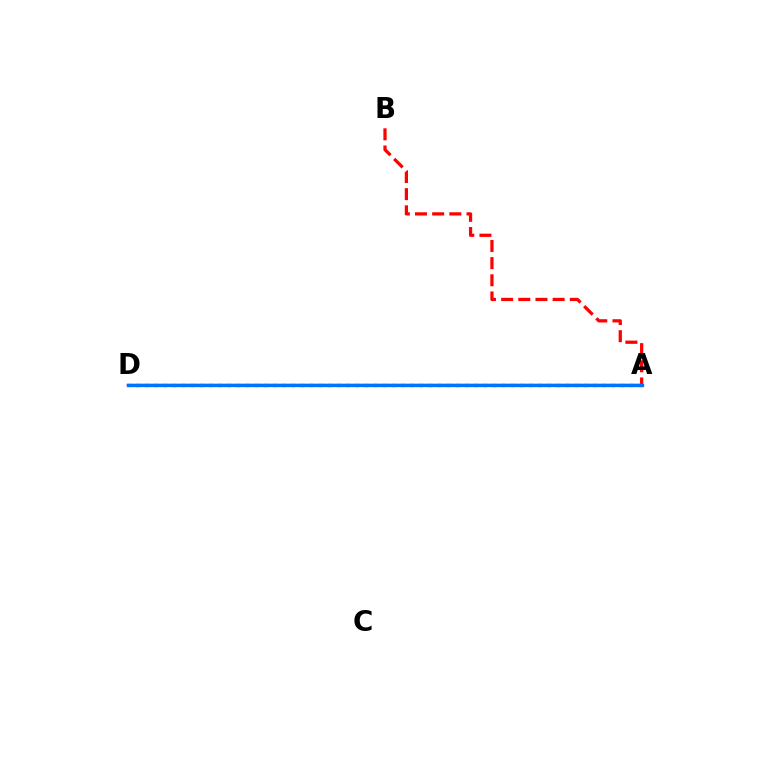{('A', 'D'): [{'color': '#b900ff', 'line_style': 'solid', 'thickness': 1.73}, {'color': '#d1ff00', 'line_style': 'dashed', 'thickness': 2.0}, {'color': '#00ff5c', 'line_style': 'dotted', 'thickness': 2.48}, {'color': '#0074ff', 'line_style': 'solid', 'thickness': 2.39}], ('A', 'B'): [{'color': '#ff0000', 'line_style': 'dashed', 'thickness': 2.33}]}